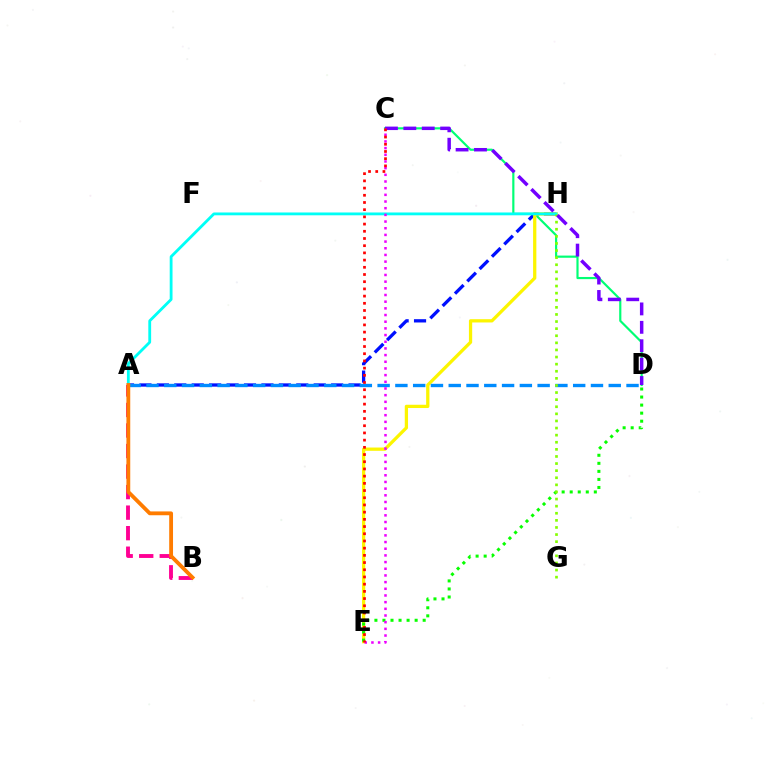{('A', 'H'): [{'color': '#0010ff', 'line_style': 'dashed', 'thickness': 2.37}, {'color': '#00fff6', 'line_style': 'solid', 'thickness': 2.03}], ('C', 'D'): [{'color': '#00ff74', 'line_style': 'solid', 'thickness': 1.56}, {'color': '#7200ff', 'line_style': 'dashed', 'thickness': 2.5}], ('E', 'H'): [{'color': '#fcf500', 'line_style': 'solid', 'thickness': 2.35}], ('A', 'D'): [{'color': '#008cff', 'line_style': 'dashed', 'thickness': 2.42}], ('D', 'E'): [{'color': '#08ff00', 'line_style': 'dotted', 'thickness': 2.19}], ('G', 'H'): [{'color': '#84ff00', 'line_style': 'dotted', 'thickness': 1.93}], ('A', 'B'): [{'color': '#ff0094', 'line_style': 'dashed', 'thickness': 2.79}, {'color': '#ff7c00', 'line_style': 'solid', 'thickness': 2.75}], ('C', 'E'): [{'color': '#ee00ff', 'line_style': 'dotted', 'thickness': 1.81}, {'color': '#ff0000', 'line_style': 'dotted', 'thickness': 1.96}]}